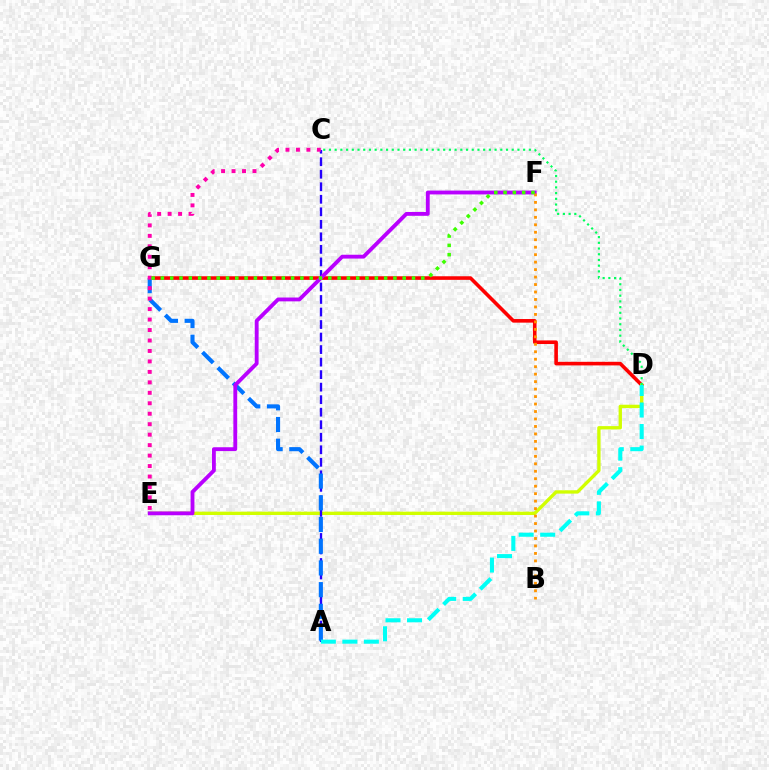{('D', 'G'): [{'color': '#ff0000', 'line_style': 'solid', 'thickness': 2.59}], ('D', 'E'): [{'color': '#d1ff00', 'line_style': 'solid', 'thickness': 2.41}], ('A', 'C'): [{'color': '#2500ff', 'line_style': 'dashed', 'thickness': 1.7}], ('A', 'G'): [{'color': '#0074ff', 'line_style': 'dashed', 'thickness': 2.95}], ('A', 'D'): [{'color': '#00fff6', 'line_style': 'dashed', 'thickness': 2.92}], ('E', 'F'): [{'color': '#b900ff', 'line_style': 'solid', 'thickness': 2.77}], ('C', 'E'): [{'color': '#ff00ac', 'line_style': 'dotted', 'thickness': 2.84}], ('C', 'D'): [{'color': '#00ff5c', 'line_style': 'dotted', 'thickness': 1.55}], ('B', 'F'): [{'color': '#ff9400', 'line_style': 'dotted', 'thickness': 2.03}], ('F', 'G'): [{'color': '#3dff00', 'line_style': 'dotted', 'thickness': 2.53}]}